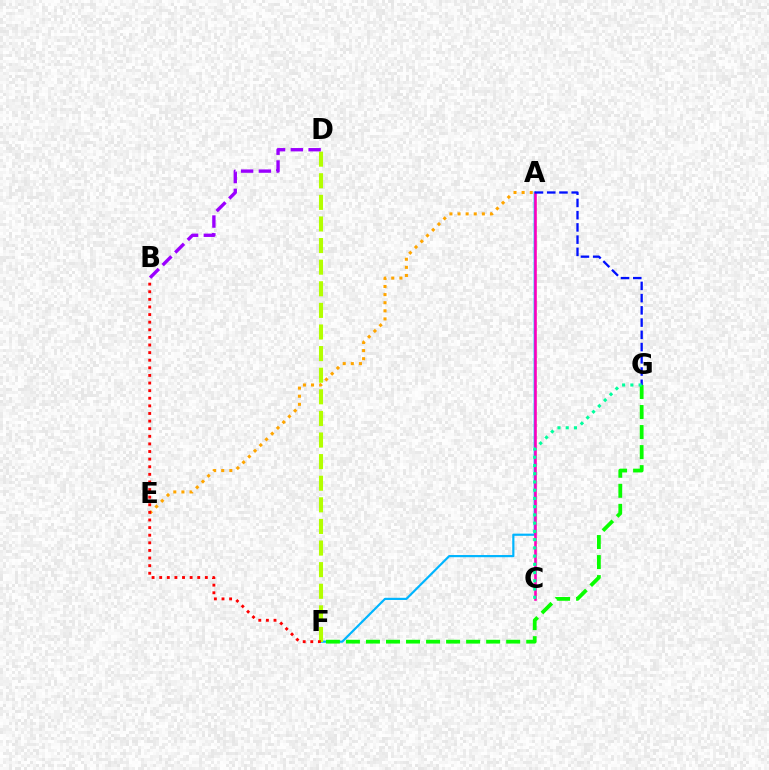{('A', 'E'): [{'color': '#ffa500', 'line_style': 'dotted', 'thickness': 2.2}], ('A', 'F'): [{'color': '#00b5ff', 'line_style': 'solid', 'thickness': 1.57}], ('F', 'G'): [{'color': '#08ff00', 'line_style': 'dashed', 'thickness': 2.72}], ('D', 'F'): [{'color': '#b3ff00', 'line_style': 'dashed', 'thickness': 2.94}], ('A', 'C'): [{'color': '#ff00bd', 'line_style': 'solid', 'thickness': 1.88}], ('B', 'D'): [{'color': '#9b00ff', 'line_style': 'dashed', 'thickness': 2.42}], ('A', 'G'): [{'color': '#0010ff', 'line_style': 'dashed', 'thickness': 1.66}], ('C', 'G'): [{'color': '#00ff9d', 'line_style': 'dotted', 'thickness': 2.24}], ('B', 'F'): [{'color': '#ff0000', 'line_style': 'dotted', 'thickness': 2.07}]}